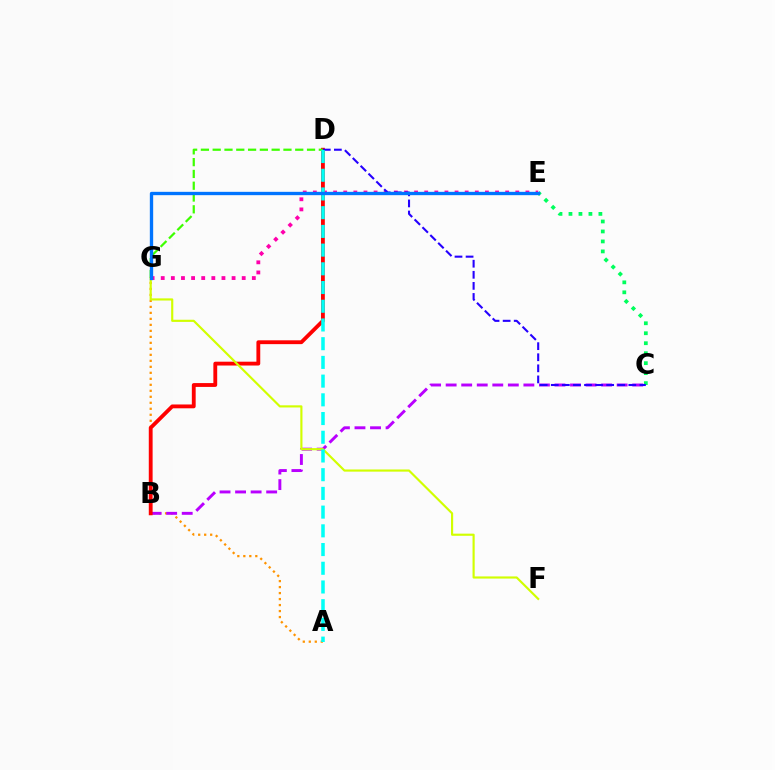{('C', 'E'): [{'color': '#00ff5c', 'line_style': 'dotted', 'thickness': 2.71}], ('E', 'G'): [{'color': '#ff00ac', 'line_style': 'dotted', 'thickness': 2.75}, {'color': '#0074ff', 'line_style': 'solid', 'thickness': 2.4}], ('A', 'G'): [{'color': '#ff9400', 'line_style': 'dotted', 'thickness': 1.63}], ('B', 'C'): [{'color': '#b900ff', 'line_style': 'dashed', 'thickness': 2.11}], ('B', 'D'): [{'color': '#ff0000', 'line_style': 'solid', 'thickness': 2.76}], ('D', 'G'): [{'color': '#3dff00', 'line_style': 'dashed', 'thickness': 1.6}], ('C', 'D'): [{'color': '#2500ff', 'line_style': 'dashed', 'thickness': 1.51}], ('F', 'G'): [{'color': '#d1ff00', 'line_style': 'solid', 'thickness': 1.55}], ('A', 'D'): [{'color': '#00fff6', 'line_style': 'dashed', 'thickness': 2.54}]}